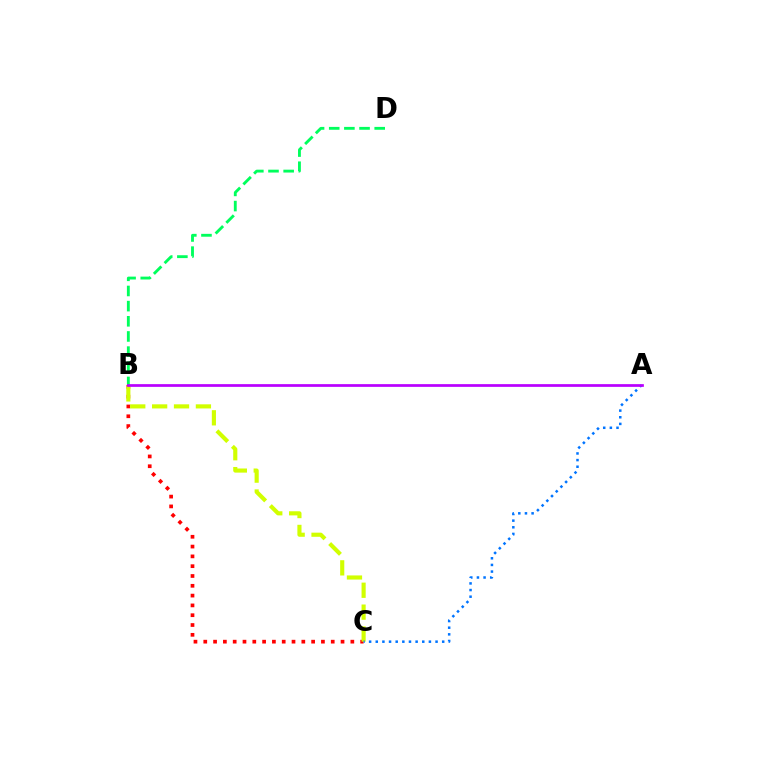{('B', 'C'): [{'color': '#ff0000', 'line_style': 'dotted', 'thickness': 2.66}, {'color': '#d1ff00', 'line_style': 'dashed', 'thickness': 2.97}], ('B', 'D'): [{'color': '#00ff5c', 'line_style': 'dashed', 'thickness': 2.06}], ('A', 'C'): [{'color': '#0074ff', 'line_style': 'dotted', 'thickness': 1.81}], ('A', 'B'): [{'color': '#b900ff', 'line_style': 'solid', 'thickness': 1.96}]}